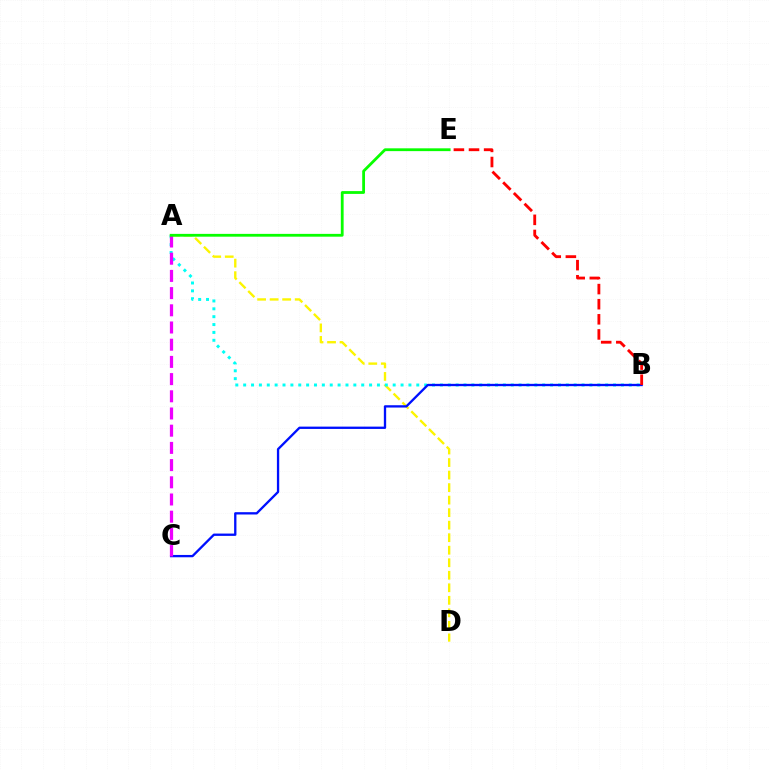{('A', 'D'): [{'color': '#fcf500', 'line_style': 'dashed', 'thickness': 1.7}], ('A', 'B'): [{'color': '#00fff6', 'line_style': 'dotted', 'thickness': 2.14}], ('B', 'C'): [{'color': '#0010ff', 'line_style': 'solid', 'thickness': 1.67}], ('A', 'C'): [{'color': '#ee00ff', 'line_style': 'dashed', 'thickness': 2.34}], ('A', 'E'): [{'color': '#08ff00', 'line_style': 'solid', 'thickness': 2.02}], ('B', 'E'): [{'color': '#ff0000', 'line_style': 'dashed', 'thickness': 2.05}]}